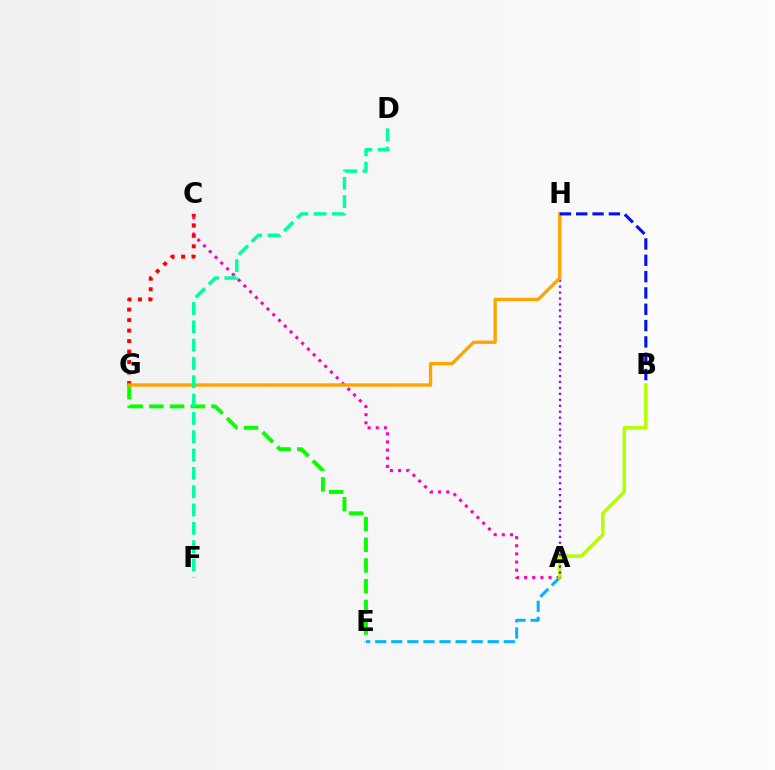{('A', 'C'): [{'color': '#ff00bd', 'line_style': 'dotted', 'thickness': 2.21}], ('A', 'E'): [{'color': '#00b5ff', 'line_style': 'dashed', 'thickness': 2.18}], ('A', 'B'): [{'color': '#b3ff00', 'line_style': 'solid', 'thickness': 2.51}], ('C', 'G'): [{'color': '#ff0000', 'line_style': 'dotted', 'thickness': 2.85}], ('A', 'H'): [{'color': '#9b00ff', 'line_style': 'dotted', 'thickness': 1.62}], ('E', 'G'): [{'color': '#08ff00', 'line_style': 'dashed', 'thickness': 2.81}], ('G', 'H'): [{'color': '#ffa500', 'line_style': 'solid', 'thickness': 2.42}], ('B', 'H'): [{'color': '#0010ff', 'line_style': 'dashed', 'thickness': 2.22}], ('D', 'F'): [{'color': '#00ff9d', 'line_style': 'dashed', 'thickness': 2.49}]}